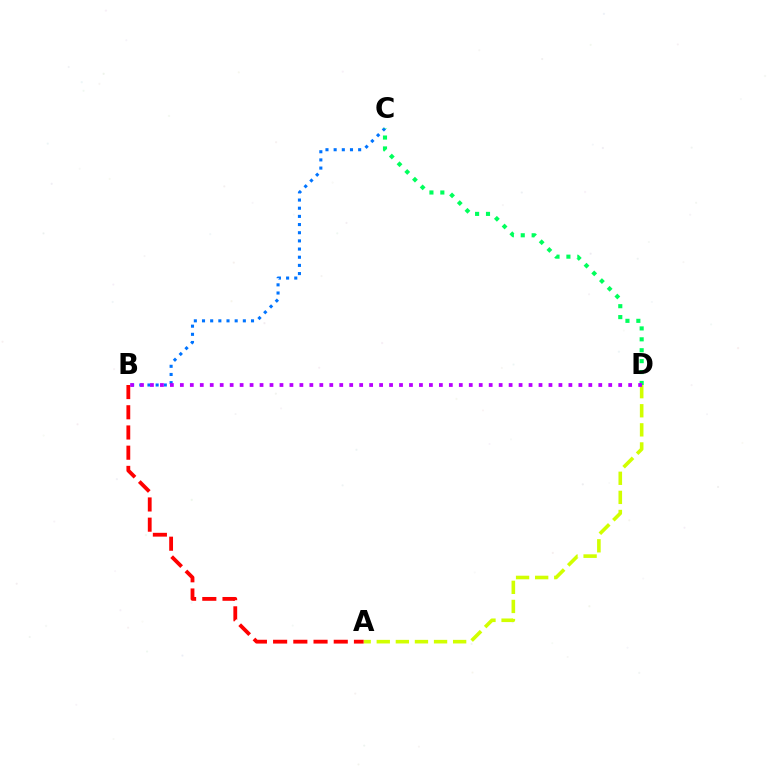{('A', 'D'): [{'color': '#d1ff00', 'line_style': 'dashed', 'thickness': 2.59}], ('A', 'B'): [{'color': '#ff0000', 'line_style': 'dashed', 'thickness': 2.75}], ('B', 'C'): [{'color': '#0074ff', 'line_style': 'dotted', 'thickness': 2.22}], ('C', 'D'): [{'color': '#00ff5c', 'line_style': 'dotted', 'thickness': 2.96}], ('B', 'D'): [{'color': '#b900ff', 'line_style': 'dotted', 'thickness': 2.71}]}